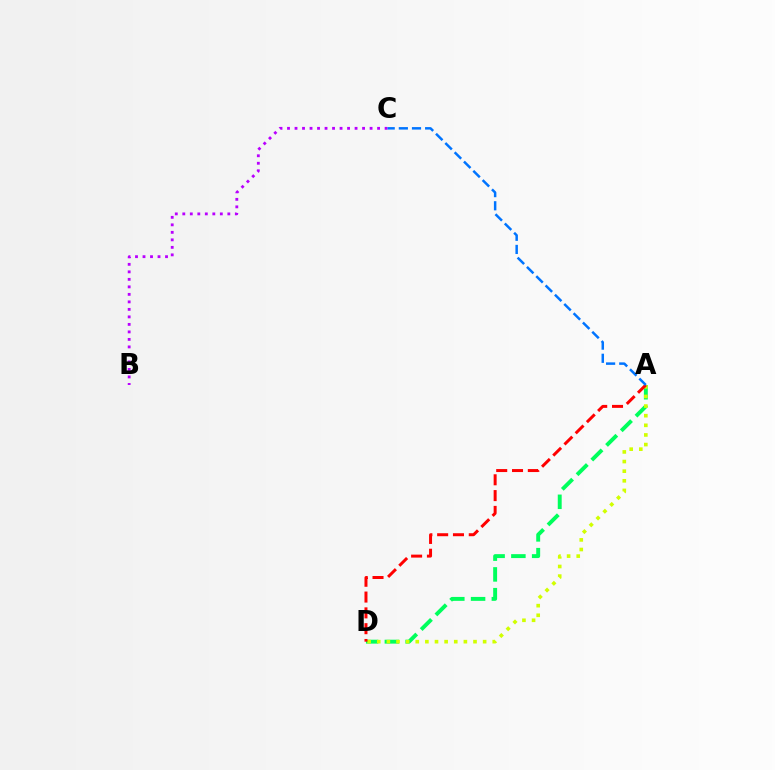{('A', 'D'): [{'color': '#00ff5c', 'line_style': 'dashed', 'thickness': 2.82}, {'color': '#d1ff00', 'line_style': 'dotted', 'thickness': 2.62}, {'color': '#ff0000', 'line_style': 'dashed', 'thickness': 2.15}], ('B', 'C'): [{'color': '#b900ff', 'line_style': 'dotted', 'thickness': 2.04}], ('A', 'C'): [{'color': '#0074ff', 'line_style': 'dashed', 'thickness': 1.79}]}